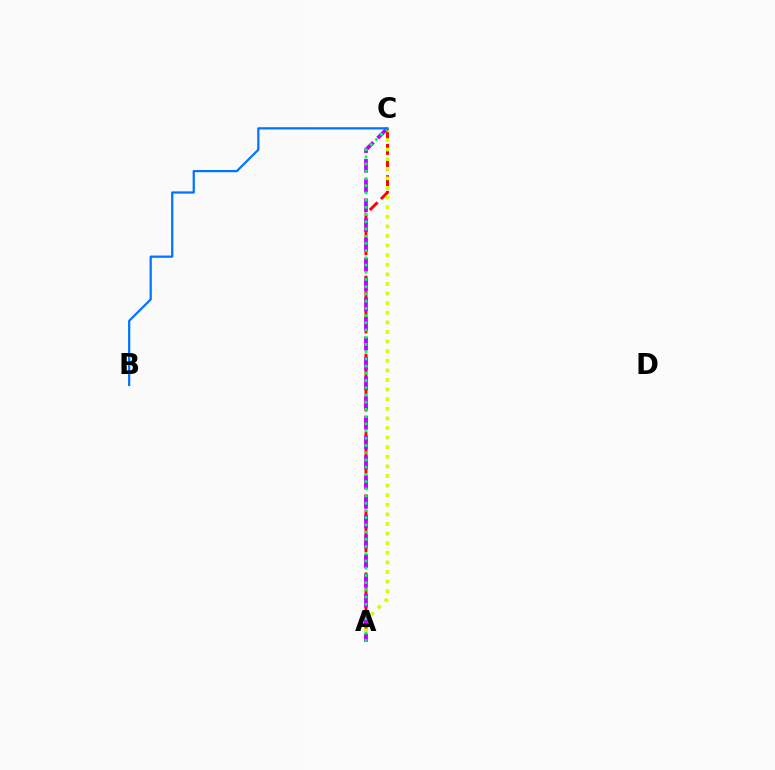{('A', 'C'): [{'color': '#ff0000', 'line_style': 'dashed', 'thickness': 2.12}, {'color': '#d1ff00', 'line_style': 'dotted', 'thickness': 2.61}, {'color': '#b900ff', 'line_style': 'dashed', 'thickness': 2.69}, {'color': '#00ff5c', 'line_style': 'dotted', 'thickness': 1.96}], ('B', 'C'): [{'color': '#0074ff', 'line_style': 'solid', 'thickness': 1.61}]}